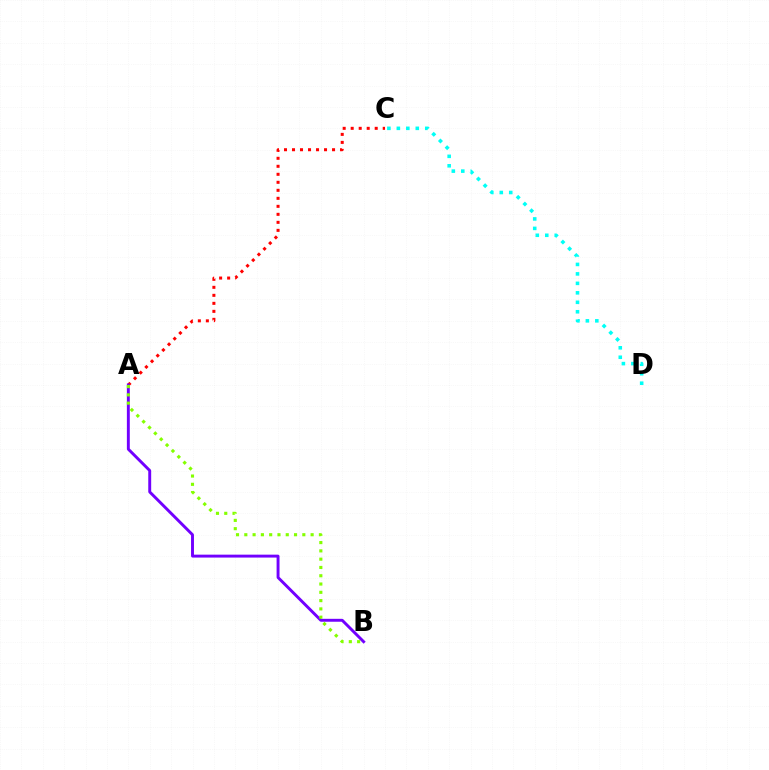{('A', 'C'): [{'color': '#ff0000', 'line_style': 'dotted', 'thickness': 2.18}], ('A', 'B'): [{'color': '#7200ff', 'line_style': 'solid', 'thickness': 2.1}, {'color': '#84ff00', 'line_style': 'dotted', 'thickness': 2.25}], ('C', 'D'): [{'color': '#00fff6', 'line_style': 'dotted', 'thickness': 2.57}]}